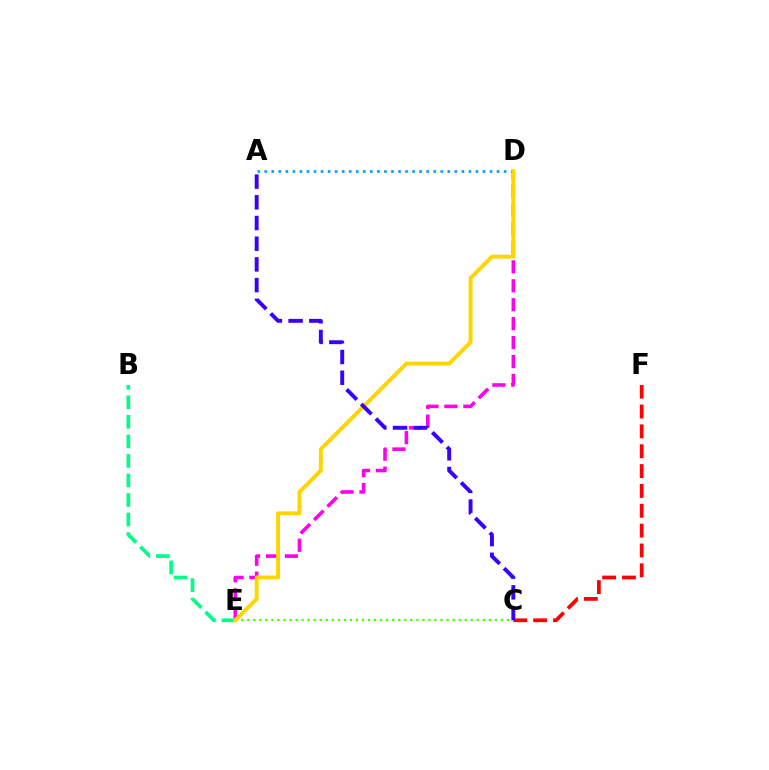{('D', 'E'): [{'color': '#ff00ed', 'line_style': 'dashed', 'thickness': 2.57}, {'color': '#ffd500', 'line_style': 'solid', 'thickness': 2.84}], ('B', 'E'): [{'color': '#00ff86', 'line_style': 'dashed', 'thickness': 2.65}], ('C', 'F'): [{'color': '#ff0000', 'line_style': 'dashed', 'thickness': 2.7}], ('A', 'D'): [{'color': '#009eff', 'line_style': 'dotted', 'thickness': 1.91}], ('C', 'E'): [{'color': '#4fff00', 'line_style': 'dotted', 'thickness': 1.64}], ('A', 'C'): [{'color': '#3700ff', 'line_style': 'dashed', 'thickness': 2.81}]}